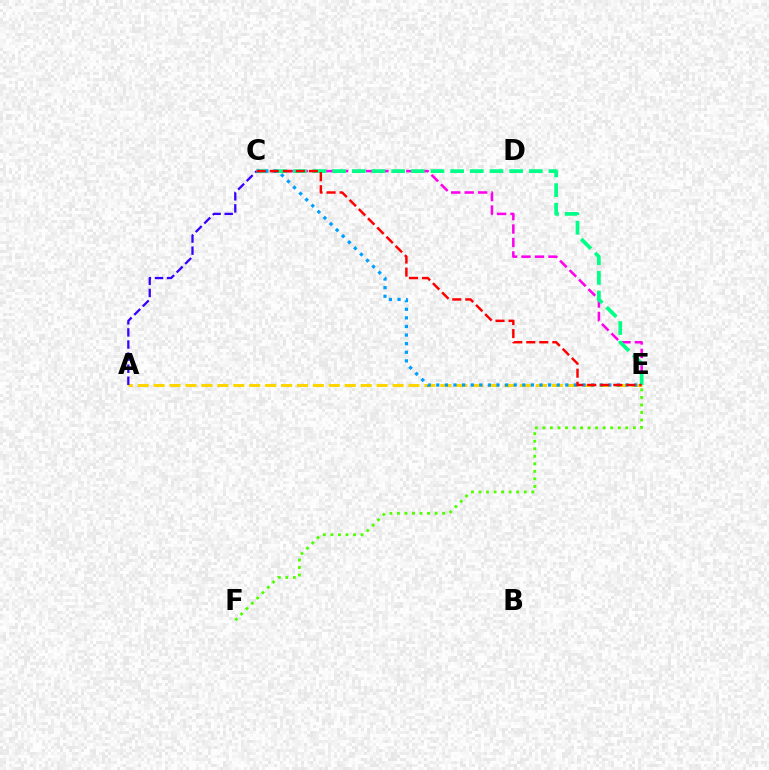{('C', 'E'): [{'color': '#ff00ed', 'line_style': 'dashed', 'thickness': 1.83}, {'color': '#00ff86', 'line_style': 'dashed', 'thickness': 2.67}, {'color': '#009eff', 'line_style': 'dotted', 'thickness': 2.34}, {'color': '#ff0000', 'line_style': 'dashed', 'thickness': 1.77}], ('A', 'E'): [{'color': '#ffd500', 'line_style': 'dashed', 'thickness': 2.16}], ('E', 'F'): [{'color': '#4fff00', 'line_style': 'dotted', 'thickness': 2.05}], ('A', 'C'): [{'color': '#3700ff', 'line_style': 'dashed', 'thickness': 1.64}]}